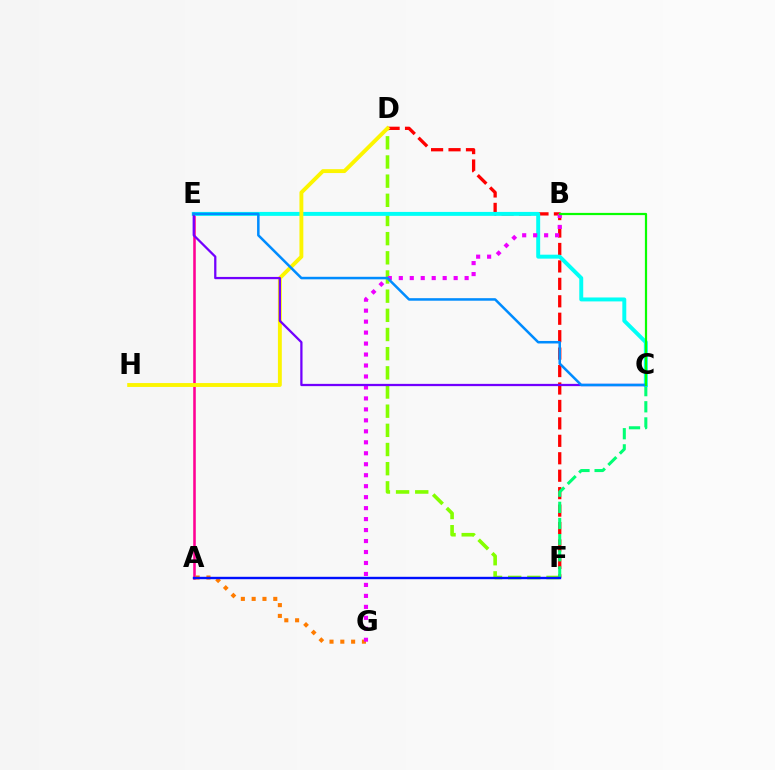{('D', 'F'): [{'color': '#84ff00', 'line_style': 'dashed', 'thickness': 2.6}, {'color': '#ff0000', 'line_style': 'dashed', 'thickness': 2.37}], ('C', 'F'): [{'color': '#00ff74', 'line_style': 'dashed', 'thickness': 2.19}], ('A', 'E'): [{'color': '#ff0094', 'line_style': 'solid', 'thickness': 1.85}], ('A', 'G'): [{'color': '#ff7c00', 'line_style': 'dotted', 'thickness': 2.94}], ('C', 'E'): [{'color': '#00fff6', 'line_style': 'solid', 'thickness': 2.84}, {'color': '#7200ff', 'line_style': 'solid', 'thickness': 1.63}, {'color': '#008cff', 'line_style': 'solid', 'thickness': 1.81}], ('D', 'H'): [{'color': '#fcf500', 'line_style': 'solid', 'thickness': 2.8}], ('B', 'G'): [{'color': '#ee00ff', 'line_style': 'dotted', 'thickness': 2.98}], ('A', 'F'): [{'color': '#0010ff', 'line_style': 'solid', 'thickness': 1.73}], ('B', 'C'): [{'color': '#08ff00', 'line_style': 'solid', 'thickness': 1.6}]}